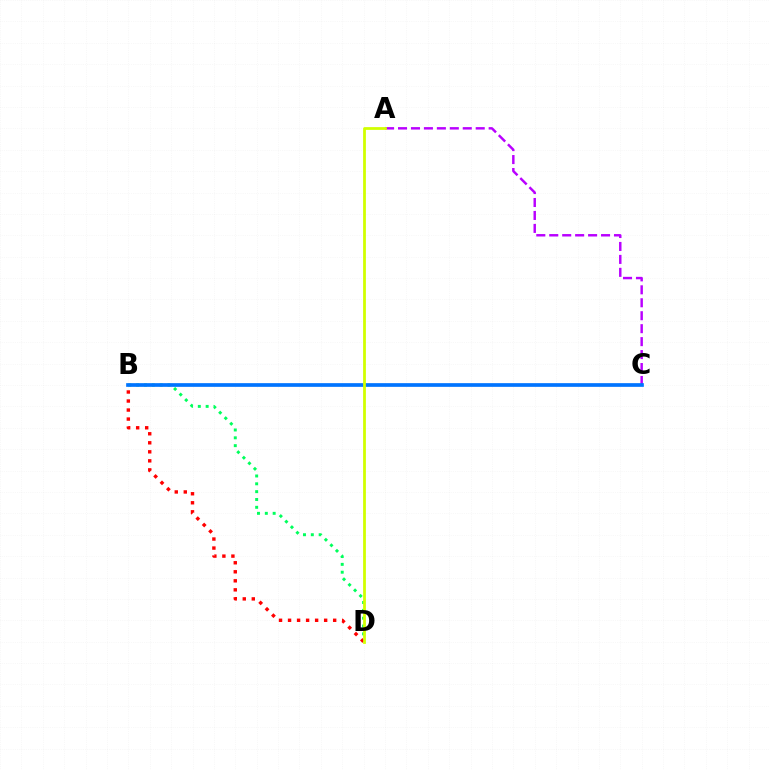{('A', 'C'): [{'color': '#b900ff', 'line_style': 'dashed', 'thickness': 1.76}], ('B', 'D'): [{'color': '#00ff5c', 'line_style': 'dotted', 'thickness': 2.13}, {'color': '#ff0000', 'line_style': 'dotted', 'thickness': 2.45}], ('B', 'C'): [{'color': '#0074ff', 'line_style': 'solid', 'thickness': 2.65}], ('A', 'D'): [{'color': '#d1ff00', 'line_style': 'solid', 'thickness': 2.0}]}